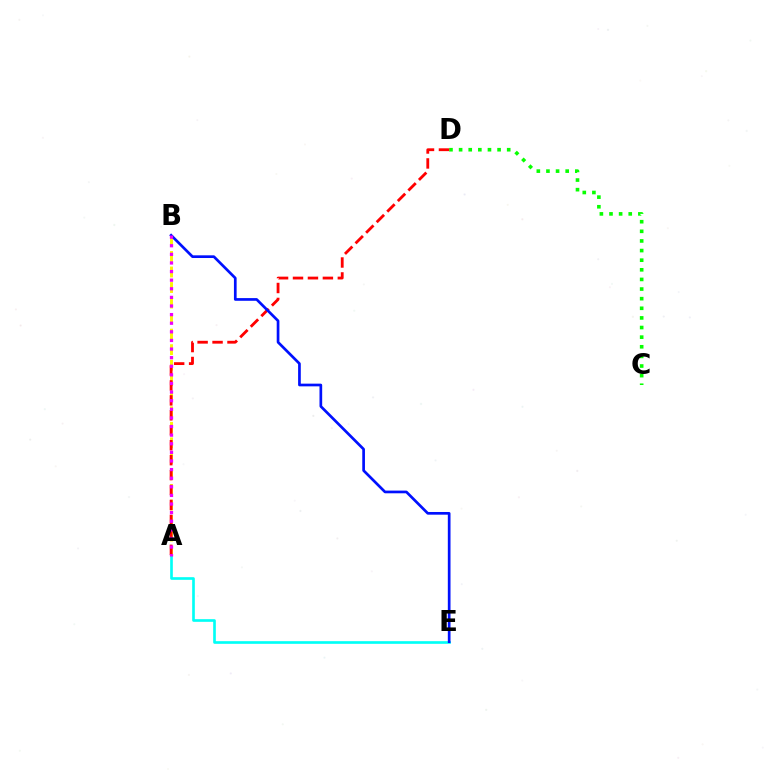{('A', 'B'): [{'color': '#fcf500', 'line_style': 'dashed', 'thickness': 2.11}, {'color': '#ee00ff', 'line_style': 'dotted', 'thickness': 2.34}], ('C', 'D'): [{'color': '#08ff00', 'line_style': 'dotted', 'thickness': 2.61}], ('A', 'E'): [{'color': '#00fff6', 'line_style': 'solid', 'thickness': 1.91}], ('A', 'D'): [{'color': '#ff0000', 'line_style': 'dashed', 'thickness': 2.03}], ('B', 'E'): [{'color': '#0010ff', 'line_style': 'solid', 'thickness': 1.94}]}